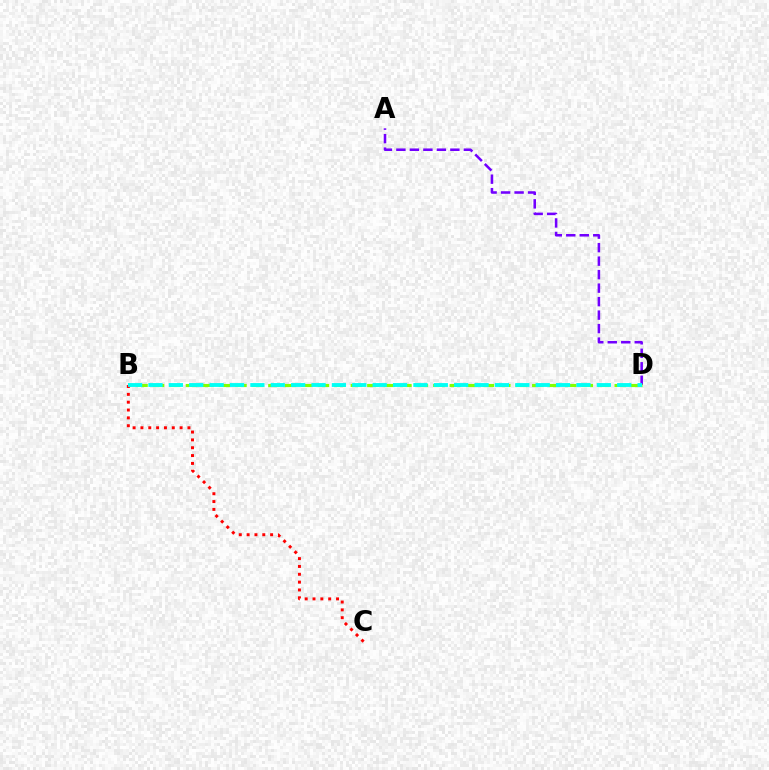{('A', 'D'): [{'color': '#7200ff', 'line_style': 'dashed', 'thickness': 1.83}], ('B', 'D'): [{'color': '#84ff00', 'line_style': 'dashed', 'thickness': 2.24}, {'color': '#00fff6', 'line_style': 'dashed', 'thickness': 2.77}], ('B', 'C'): [{'color': '#ff0000', 'line_style': 'dotted', 'thickness': 2.13}]}